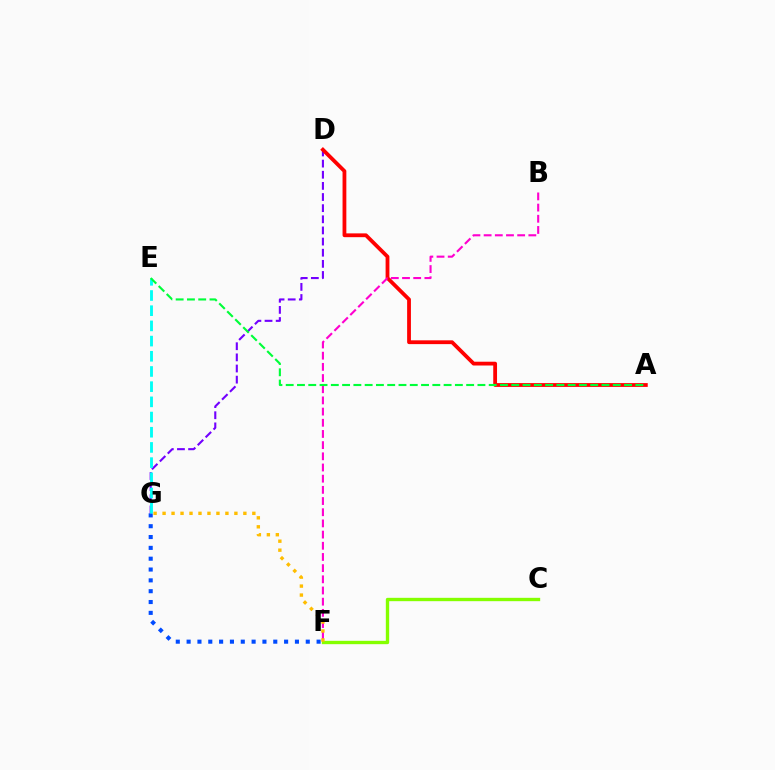{('D', 'G'): [{'color': '#7200ff', 'line_style': 'dashed', 'thickness': 1.51}], ('A', 'D'): [{'color': '#ff0000', 'line_style': 'solid', 'thickness': 2.73}], ('C', 'F'): [{'color': '#84ff00', 'line_style': 'solid', 'thickness': 2.41}], ('F', 'G'): [{'color': '#004bff', 'line_style': 'dotted', 'thickness': 2.94}, {'color': '#ffbd00', 'line_style': 'dotted', 'thickness': 2.44}], ('B', 'F'): [{'color': '#ff00cf', 'line_style': 'dashed', 'thickness': 1.52}], ('E', 'G'): [{'color': '#00fff6', 'line_style': 'dashed', 'thickness': 2.06}], ('A', 'E'): [{'color': '#00ff39', 'line_style': 'dashed', 'thickness': 1.53}]}